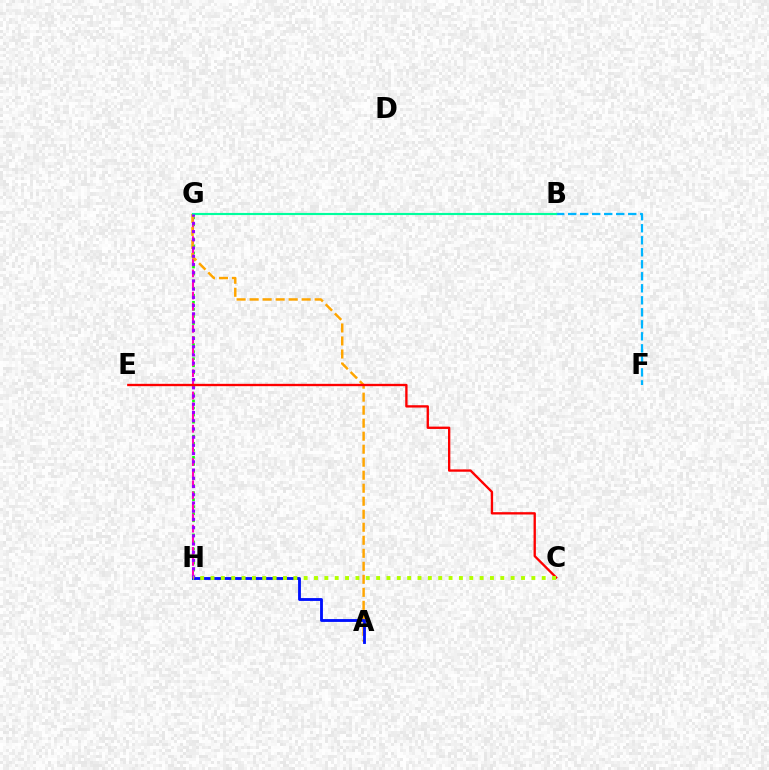{('G', 'H'): [{'color': '#08ff00', 'line_style': 'dotted', 'thickness': 1.91}, {'color': '#ff00bd', 'line_style': 'dashed', 'thickness': 1.51}, {'color': '#9b00ff', 'line_style': 'dotted', 'thickness': 2.23}], ('B', 'F'): [{'color': '#00b5ff', 'line_style': 'dashed', 'thickness': 1.63}], ('A', 'G'): [{'color': '#ffa500', 'line_style': 'dashed', 'thickness': 1.77}], ('B', 'G'): [{'color': '#00ff9d', 'line_style': 'solid', 'thickness': 1.54}], ('A', 'H'): [{'color': '#0010ff', 'line_style': 'solid', 'thickness': 2.05}], ('C', 'E'): [{'color': '#ff0000', 'line_style': 'solid', 'thickness': 1.68}], ('C', 'H'): [{'color': '#b3ff00', 'line_style': 'dotted', 'thickness': 2.81}]}